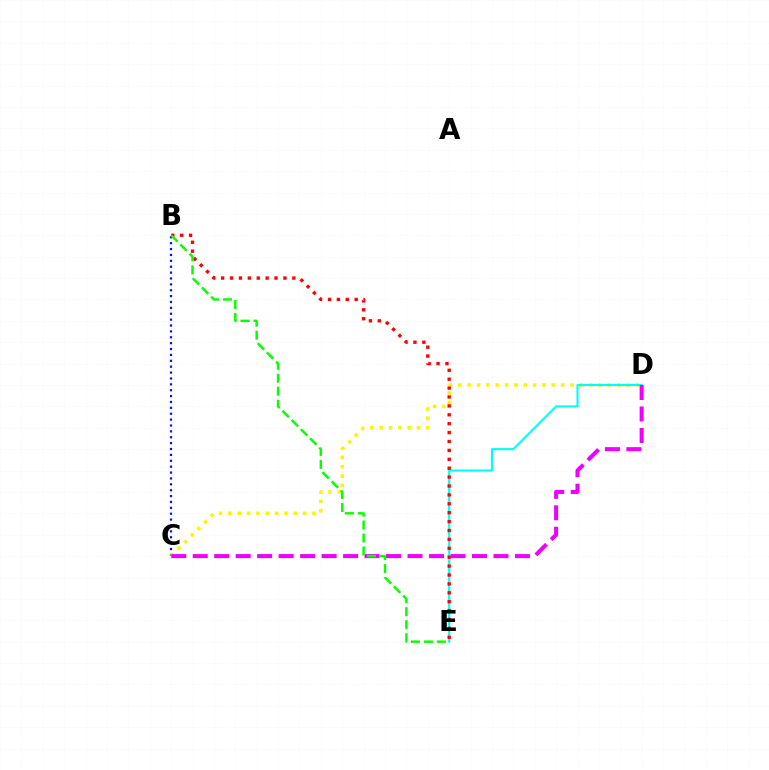{('B', 'C'): [{'color': '#0010ff', 'line_style': 'dotted', 'thickness': 1.6}], ('C', 'D'): [{'color': '#fcf500', 'line_style': 'dotted', 'thickness': 2.54}, {'color': '#ee00ff', 'line_style': 'dashed', 'thickness': 2.92}], ('D', 'E'): [{'color': '#00fff6', 'line_style': 'solid', 'thickness': 1.53}], ('B', 'E'): [{'color': '#ff0000', 'line_style': 'dotted', 'thickness': 2.42}, {'color': '#08ff00', 'line_style': 'dashed', 'thickness': 1.76}]}